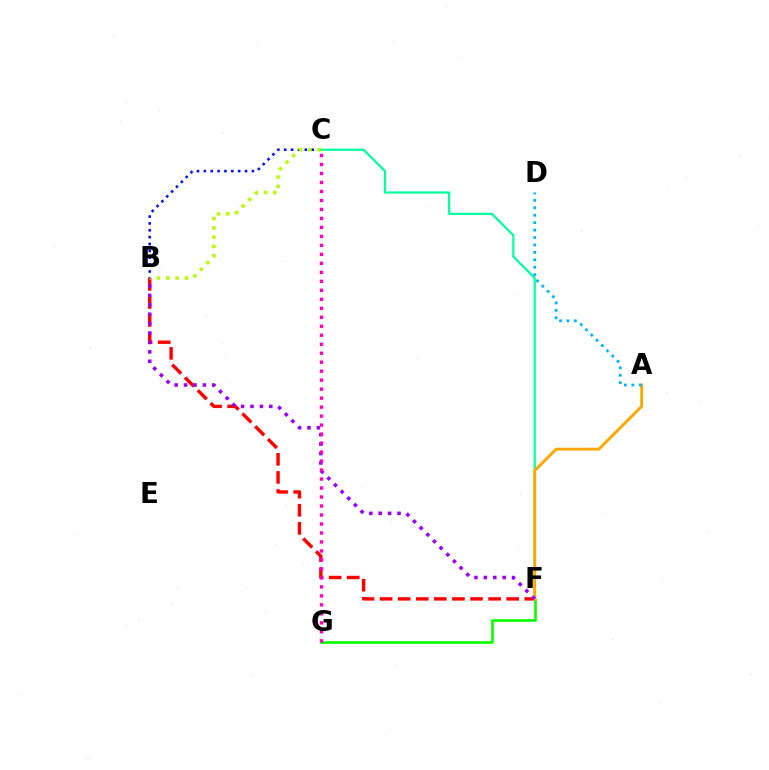{('B', 'F'): [{'color': '#ff0000', 'line_style': 'dashed', 'thickness': 2.46}, {'color': '#9b00ff', 'line_style': 'dotted', 'thickness': 2.56}], ('C', 'F'): [{'color': '#00ff9d', 'line_style': 'solid', 'thickness': 1.6}], ('F', 'G'): [{'color': '#08ff00', 'line_style': 'solid', 'thickness': 1.91}], ('B', 'C'): [{'color': '#0010ff', 'line_style': 'dotted', 'thickness': 1.87}, {'color': '#b3ff00', 'line_style': 'dotted', 'thickness': 2.53}], ('A', 'F'): [{'color': '#ffa500', 'line_style': 'solid', 'thickness': 2.08}], ('A', 'D'): [{'color': '#00b5ff', 'line_style': 'dotted', 'thickness': 2.02}], ('C', 'G'): [{'color': '#ff00bd', 'line_style': 'dotted', 'thickness': 2.44}]}